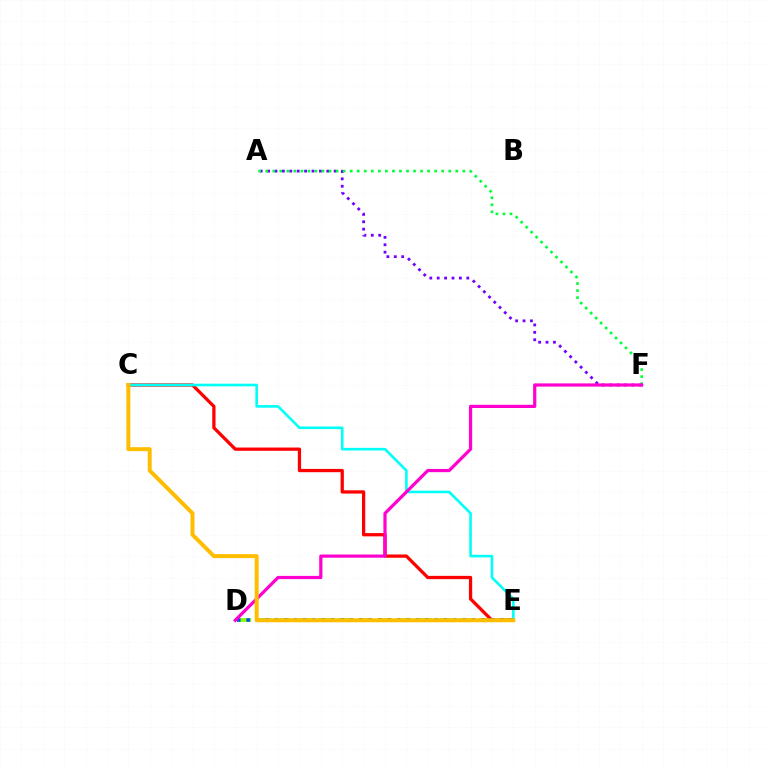{('D', 'E'): [{'color': '#84ff00', 'line_style': 'dashed', 'thickness': 2.74}, {'color': '#004bff', 'line_style': 'dotted', 'thickness': 2.55}], ('C', 'E'): [{'color': '#ff0000', 'line_style': 'solid', 'thickness': 2.36}, {'color': '#00fff6', 'line_style': 'solid', 'thickness': 1.88}, {'color': '#ffbd00', 'line_style': 'solid', 'thickness': 2.86}], ('A', 'F'): [{'color': '#7200ff', 'line_style': 'dotted', 'thickness': 2.01}, {'color': '#00ff39', 'line_style': 'dotted', 'thickness': 1.91}], ('D', 'F'): [{'color': '#ff00cf', 'line_style': 'solid', 'thickness': 2.31}]}